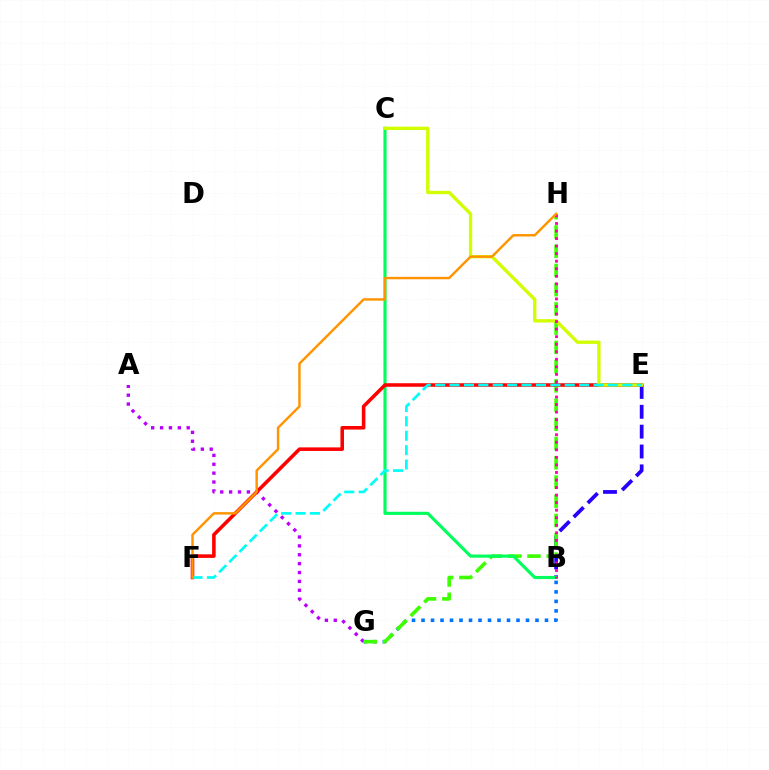{('B', 'E'): [{'color': '#2500ff', 'line_style': 'dashed', 'thickness': 2.7}], ('B', 'G'): [{'color': '#0074ff', 'line_style': 'dotted', 'thickness': 2.58}], ('A', 'G'): [{'color': '#b900ff', 'line_style': 'dotted', 'thickness': 2.41}], ('G', 'H'): [{'color': '#3dff00', 'line_style': 'dashed', 'thickness': 2.61}], ('B', 'C'): [{'color': '#00ff5c', 'line_style': 'solid', 'thickness': 2.25}], ('E', 'F'): [{'color': '#ff0000', 'line_style': 'solid', 'thickness': 2.56}, {'color': '#00fff6', 'line_style': 'dashed', 'thickness': 1.96}], ('C', 'E'): [{'color': '#d1ff00', 'line_style': 'solid', 'thickness': 2.41}], ('B', 'H'): [{'color': '#ff00ac', 'line_style': 'dotted', 'thickness': 2.05}], ('F', 'H'): [{'color': '#ff9400', 'line_style': 'solid', 'thickness': 1.75}]}